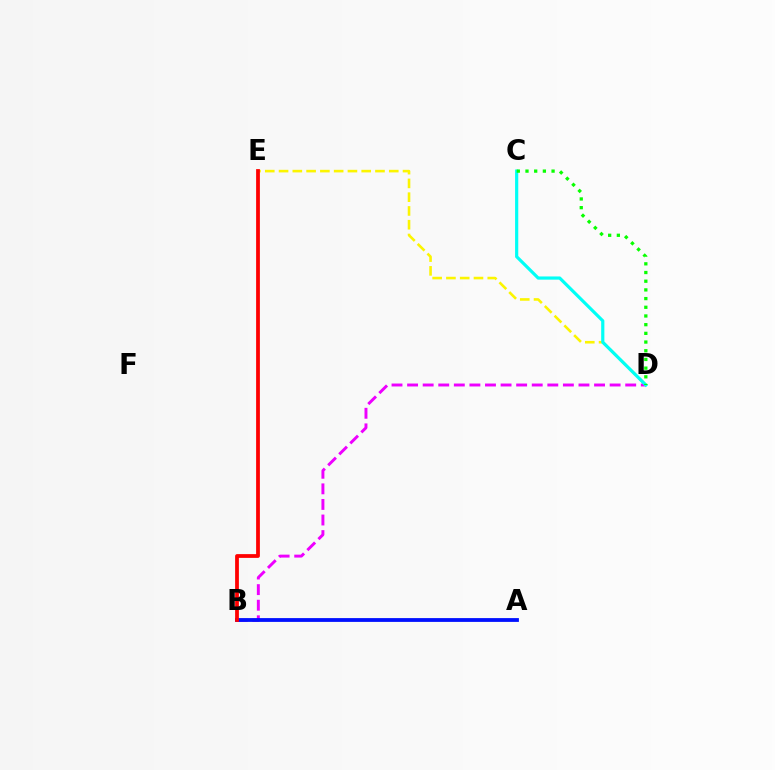{('D', 'E'): [{'color': '#fcf500', 'line_style': 'dashed', 'thickness': 1.87}], ('B', 'D'): [{'color': '#ee00ff', 'line_style': 'dashed', 'thickness': 2.12}], ('A', 'B'): [{'color': '#0010ff', 'line_style': 'solid', 'thickness': 2.73}], ('B', 'E'): [{'color': '#ff0000', 'line_style': 'solid', 'thickness': 2.71}], ('C', 'D'): [{'color': '#00fff6', 'line_style': 'solid', 'thickness': 2.29}, {'color': '#08ff00', 'line_style': 'dotted', 'thickness': 2.36}]}